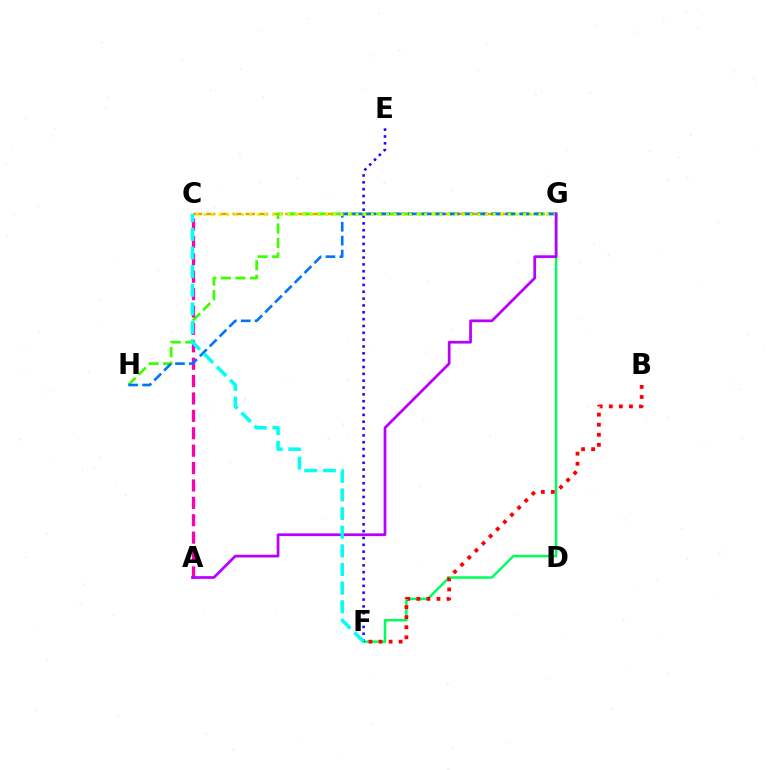{('C', 'G'): [{'color': '#ff9400', 'line_style': 'dashed', 'thickness': 1.79}, {'color': '#d1ff00', 'line_style': 'dotted', 'thickness': 2.07}], ('F', 'G'): [{'color': '#00ff5c', 'line_style': 'solid', 'thickness': 1.8}], ('G', 'H'): [{'color': '#3dff00', 'line_style': 'dashed', 'thickness': 1.97}, {'color': '#0074ff', 'line_style': 'dashed', 'thickness': 1.89}], ('B', 'F'): [{'color': '#ff0000', 'line_style': 'dotted', 'thickness': 2.74}], ('A', 'C'): [{'color': '#ff00ac', 'line_style': 'dashed', 'thickness': 2.36}], ('E', 'F'): [{'color': '#2500ff', 'line_style': 'dotted', 'thickness': 1.86}], ('A', 'G'): [{'color': '#b900ff', 'line_style': 'solid', 'thickness': 1.97}], ('C', 'F'): [{'color': '#00fff6', 'line_style': 'dashed', 'thickness': 2.53}]}